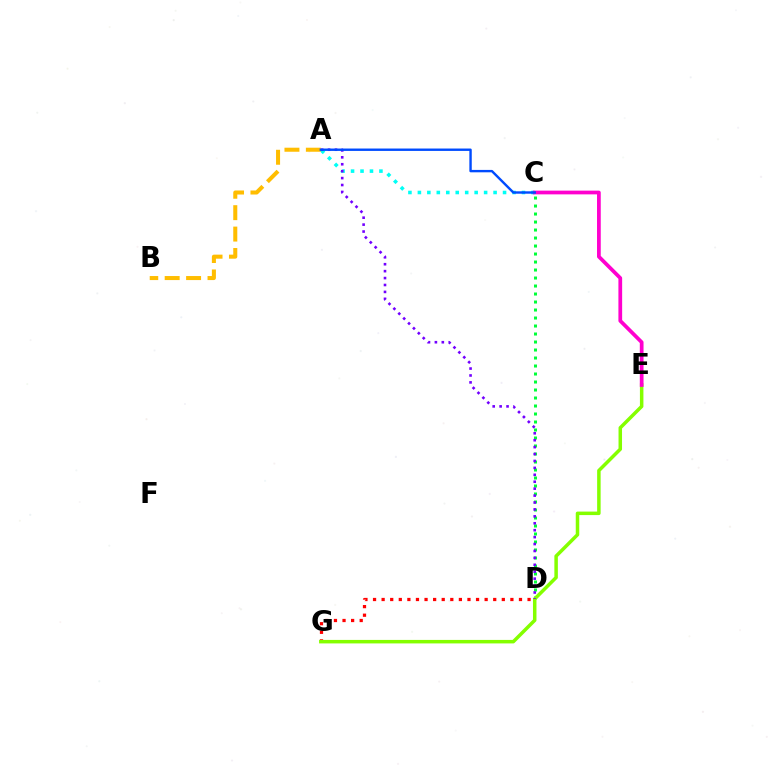{('C', 'D'): [{'color': '#00ff39', 'line_style': 'dotted', 'thickness': 2.17}], ('D', 'G'): [{'color': '#ff0000', 'line_style': 'dotted', 'thickness': 2.33}], ('E', 'G'): [{'color': '#84ff00', 'line_style': 'solid', 'thickness': 2.52}], ('A', 'C'): [{'color': '#00fff6', 'line_style': 'dotted', 'thickness': 2.57}, {'color': '#004bff', 'line_style': 'solid', 'thickness': 1.73}], ('A', 'D'): [{'color': '#7200ff', 'line_style': 'dotted', 'thickness': 1.88}], ('C', 'E'): [{'color': '#ff00cf', 'line_style': 'solid', 'thickness': 2.69}], ('A', 'B'): [{'color': '#ffbd00', 'line_style': 'dashed', 'thickness': 2.91}]}